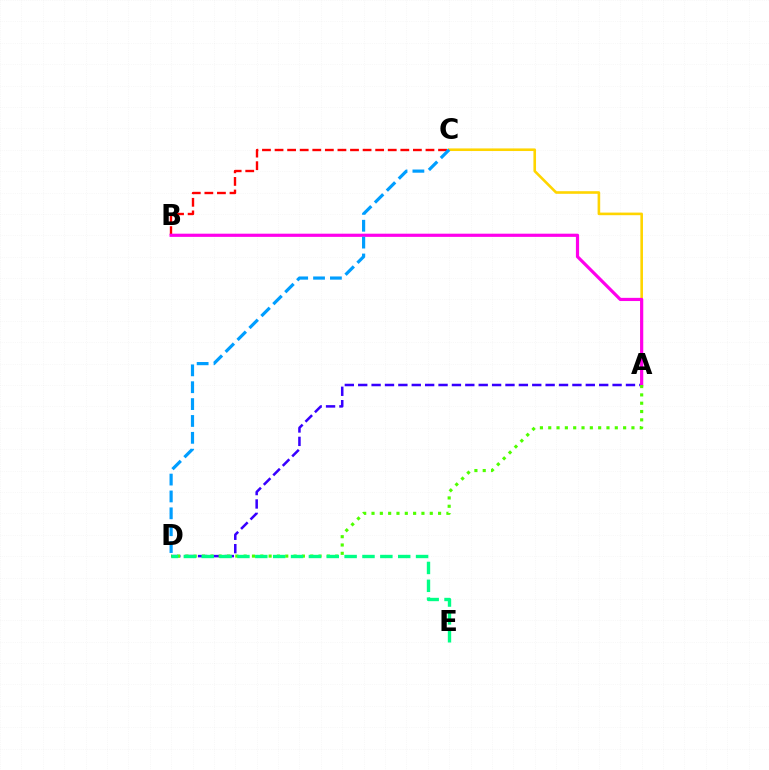{('A', 'C'): [{'color': '#ffd500', 'line_style': 'solid', 'thickness': 1.88}], ('A', 'D'): [{'color': '#3700ff', 'line_style': 'dashed', 'thickness': 1.82}, {'color': '#4fff00', 'line_style': 'dotted', 'thickness': 2.26}], ('B', 'C'): [{'color': '#ff0000', 'line_style': 'dashed', 'thickness': 1.71}], ('A', 'B'): [{'color': '#ff00ed', 'line_style': 'solid', 'thickness': 2.29}], ('C', 'D'): [{'color': '#009eff', 'line_style': 'dashed', 'thickness': 2.29}], ('D', 'E'): [{'color': '#00ff86', 'line_style': 'dashed', 'thickness': 2.43}]}